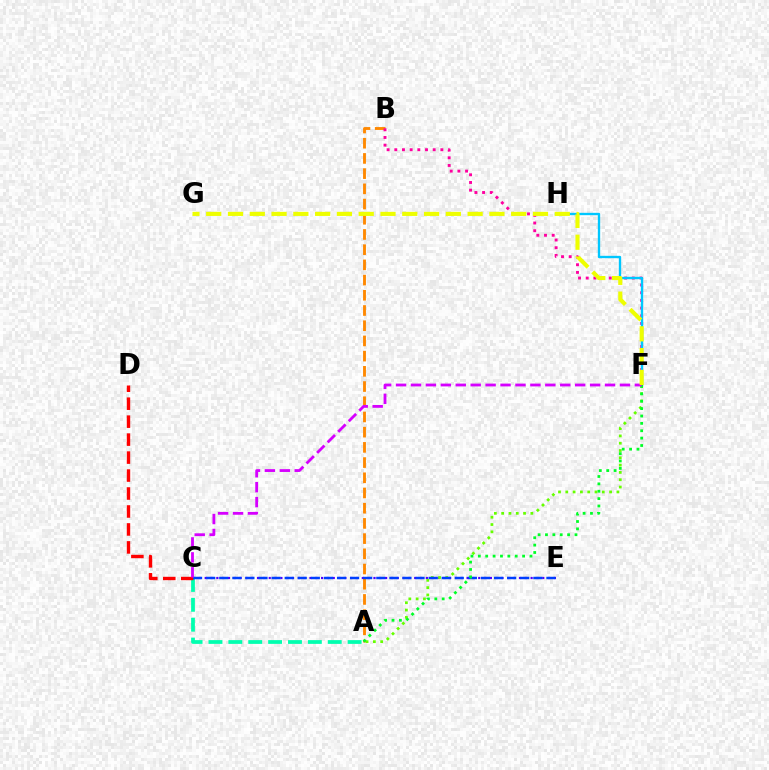{('A', 'C'): [{'color': '#00ffaf', 'line_style': 'dashed', 'thickness': 2.7}], ('C', 'E'): [{'color': '#4f00ff', 'line_style': 'dotted', 'thickness': 1.58}, {'color': '#003fff', 'line_style': 'dashed', 'thickness': 1.78}], ('A', 'B'): [{'color': '#ff8800', 'line_style': 'dashed', 'thickness': 2.07}], ('A', 'F'): [{'color': '#66ff00', 'line_style': 'dotted', 'thickness': 1.98}, {'color': '#00ff27', 'line_style': 'dotted', 'thickness': 2.0}], ('B', 'F'): [{'color': '#ff00a0', 'line_style': 'dotted', 'thickness': 2.09}], ('C', 'D'): [{'color': '#ff0000', 'line_style': 'dashed', 'thickness': 2.44}], ('F', 'H'): [{'color': '#00c7ff', 'line_style': 'solid', 'thickness': 1.69}], ('C', 'F'): [{'color': '#d600ff', 'line_style': 'dashed', 'thickness': 2.03}], ('F', 'G'): [{'color': '#eeff00', 'line_style': 'dashed', 'thickness': 2.96}]}